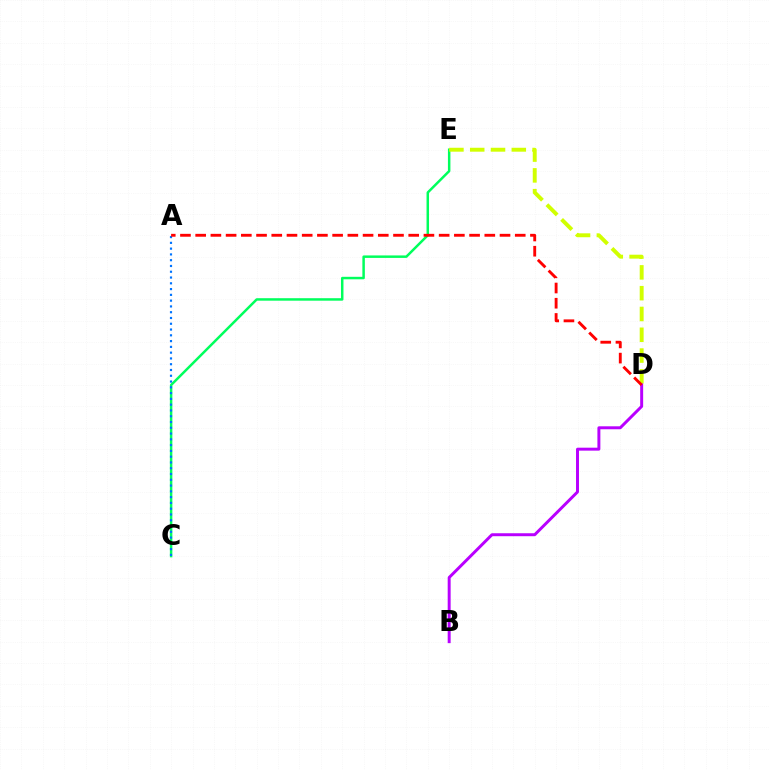{('C', 'E'): [{'color': '#00ff5c', 'line_style': 'solid', 'thickness': 1.79}], ('A', 'C'): [{'color': '#0074ff', 'line_style': 'dotted', 'thickness': 1.57}], ('D', 'E'): [{'color': '#d1ff00', 'line_style': 'dashed', 'thickness': 2.82}], ('B', 'D'): [{'color': '#b900ff', 'line_style': 'solid', 'thickness': 2.13}], ('A', 'D'): [{'color': '#ff0000', 'line_style': 'dashed', 'thickness': 2.07}]}